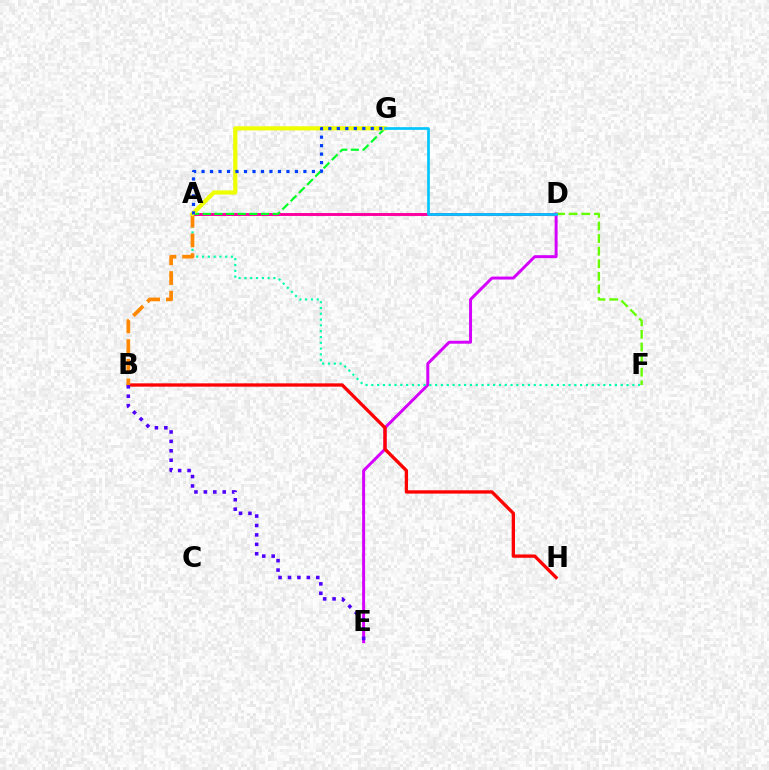{('D', 'E'): [{'color': '#d600ff', 'line_style': 'solid', 'thickness': 2.13}], ('A', 'D'): [{'color': '#ff00a0', 'line_style': 'solid', 'thickness': 2.11}], ('B', 'H'): [{'color': '#ff0000', 'line_style': 'solid', 'thickness': 2.38}], ('A', 'F'): [{'color': '#00ffaf', 'line_style': 'dotted', 'thickness': 1.58}], ('A', 'B'): [{'color': '#ff8800', 'line_style': 'dashed', 'thickness': 2.67}], ('D', 'F'): [{'color': '#66ff00', 'line_style': 'dashed', 'thickness': 1.71}], ('B', 'E'): [{'color': '#4f00ff', 'line_style': 'dotted', 'thickness': 2.56}], ('A', 'G'): [{'color': '#00ff27', 'line_style': 'dashed', 'thickness': 1.58}, {'color': '#eeff00', 'line_style': 'solid', 'thickness': 2.99}, {'color': '#003fff', 'line_style': 'dotted', 'thickness': 2.31}], ('D', 'G'): [{'color': '#00c7ff', 'line_style': 'solid', 'thickness': 1.95}]}